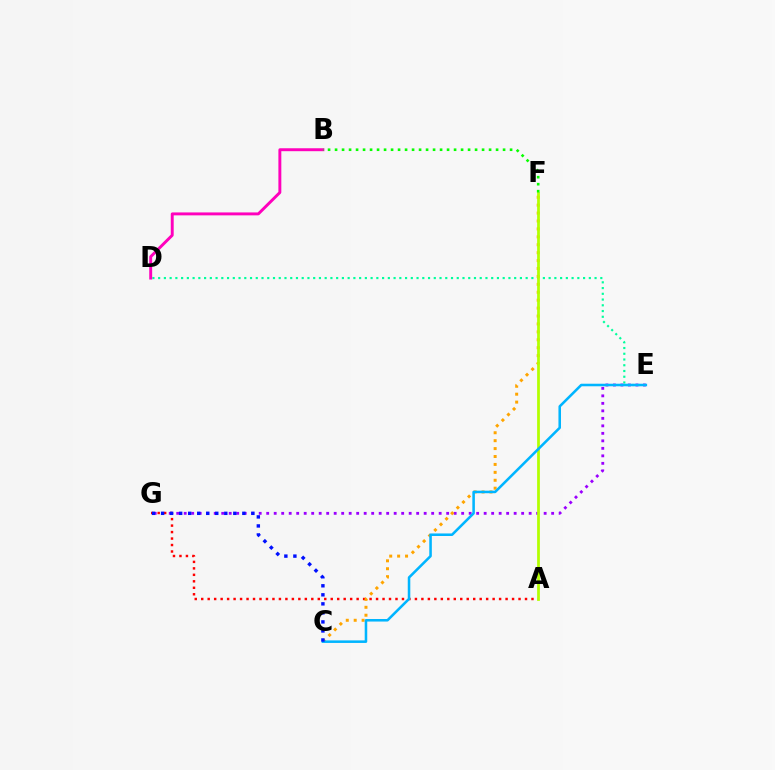{('D', 'E'): [{'color': '#00ff9d', 'line_style': 'dotted', 'thickness': 1.56}], ('E', 'G'): [{'color': '#9b00ff', 'line_style': 'dotted', 'thickness': 2.04}], ('A', 'G'): [{'color': '#ff0000', 'line_style': 'dotted', 'thickness': 1.76}], ('C', 'F'): [{'color': '#ffa500', 'line_style': 'dotted', 'thickness': 2.15}], ('B', 'D'): [{'color': '#ff00bd', 'line_style': 'solid', 'thickness': 2.11}], ('A', 'F'): [{'color': '#b3ff00', 'line_style': 'solid', 'thickness': 1.98}], ('B', 'F'): [{'color': '#08ff00', 'line_style': 'dotted', 'thickness': 1.9}], ('C', 'E'): [{'color': '#00b5ff', 'line_style': 'solid', 'thickness': 1.84}], ('C', 'G'): [{'color': '#0010ff', 'line_style': 'dotted', 'thickness': 2.45}]}